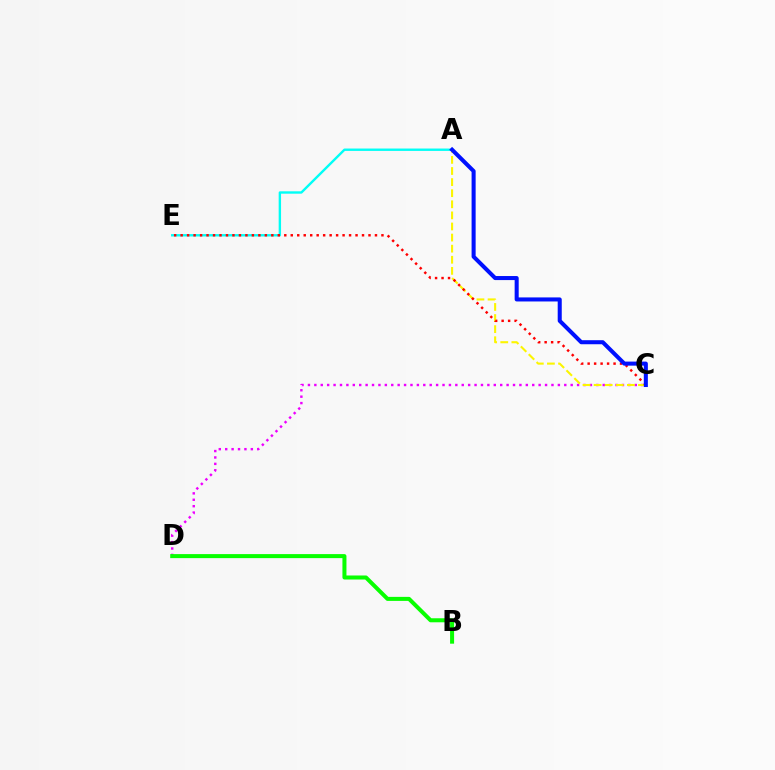{('C', 'D'): [{'color': '#ee00ff', 'line_style': 'dotted', 'thickness': 1.74}], ('B', 'D'): [{'color': '#08ff00', 'line_style': 'solid', 'thickness': 2.89}], ('A', 'C'): [{'color': '#fcf500', 'line_style': 'dashed', 'thickness': 1.51}, {'color': '#0010ff', 'line_style': 'solid', 'thickness': 2.92}], ('A', 'E'): [{'color': '#00fff6', 'line_style': 'solid', 'thickness': 1.72}], ('C', 'E'): [{'color': '#ff0000', 'line_style': 'dotted', 'thickness': 1.76}]}